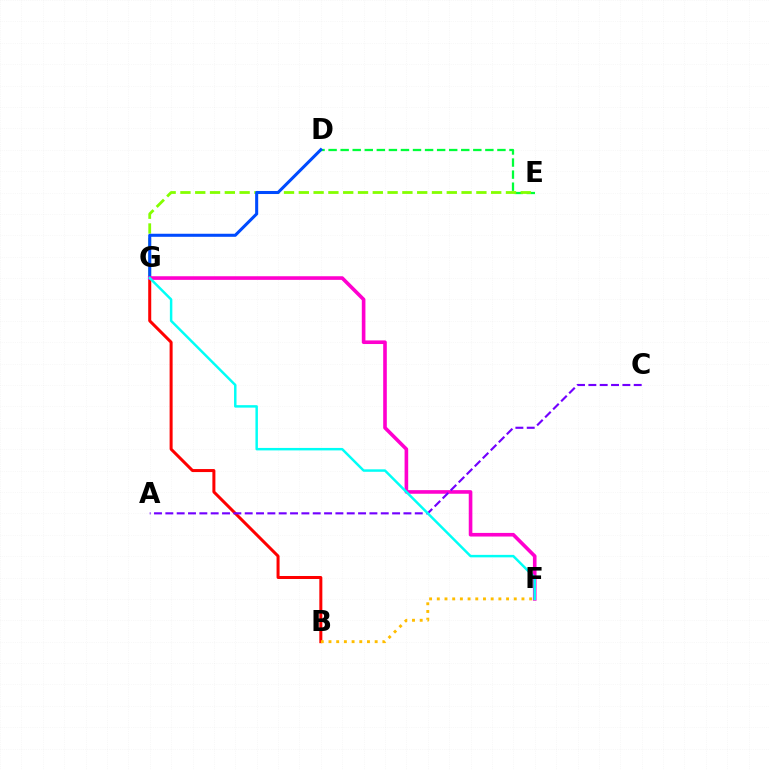{('D', 'E'): [{'color': '#00ff39', 'line_style': 'dashed', 'thickness': 1.64}], ('B', 'G'): [{'color': '#ff0000', 'line_style': 'solid', 'thickness': 2.17}], ('E', 'G'): [{'color': '#84ff00', 'line_style': 'dashed', 'thickness': 2.01}], ('B', 'F'): [{'color': '#ffbd00', 'line_style': 'dotted', 'thickness': 2.09}], ('D', 'G'): [{'color': '#004bff', 'line_style': 'solid', 'thickness': 2.2}], ('F', 'G'): [{'color': '#ff00cf', 'line_style': 'solid', 'thickness': 2.61}, {'color': '#00fff6', 'line_style': 'solid', 'thickness': 1.78}], ('A', 'C'): [{'color': '#7200ff', 'line_style': 'dashed', 'thickness': 1.54}]}